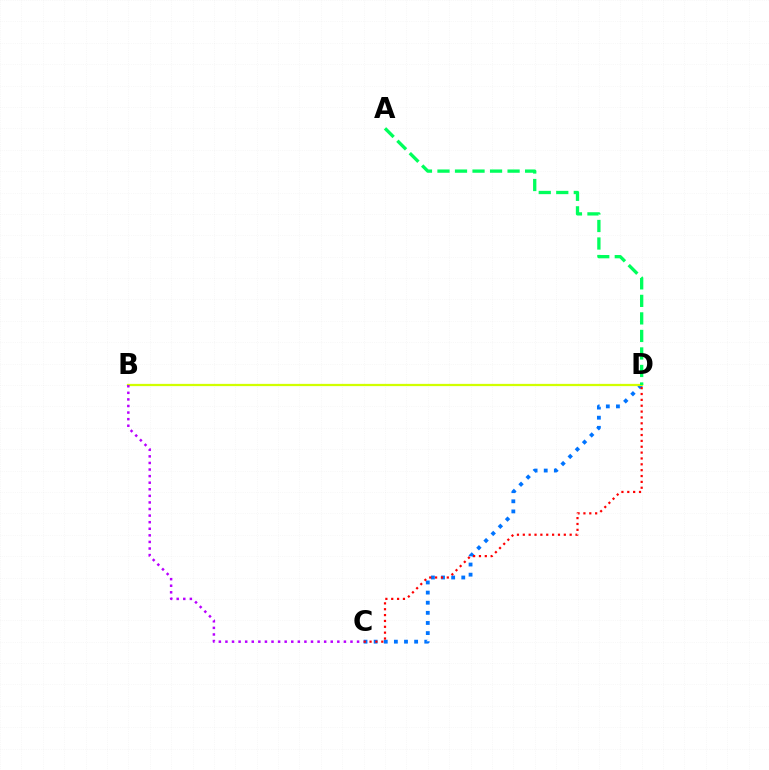{('C', 'D'): [{'color': '#0074ff', 'line_style': 'dotted', 'thickness': 2.75}, {'color': '#ff0000', 'line_style': 'dotted', 'thickness': 1.59}], ('B', 'D'): [{'color': '#d1ff00', 'line_style': 'solid', 'thickness': 1.62}], ('A', 'D'): [{'color': '#00ff5c', 'line_style': 'dashed', 'thickness': 2.38}], ('B', 'C'): [{'color': '#b900ff', 'line_style': 'dotted', 'thickness': 1.79}]}